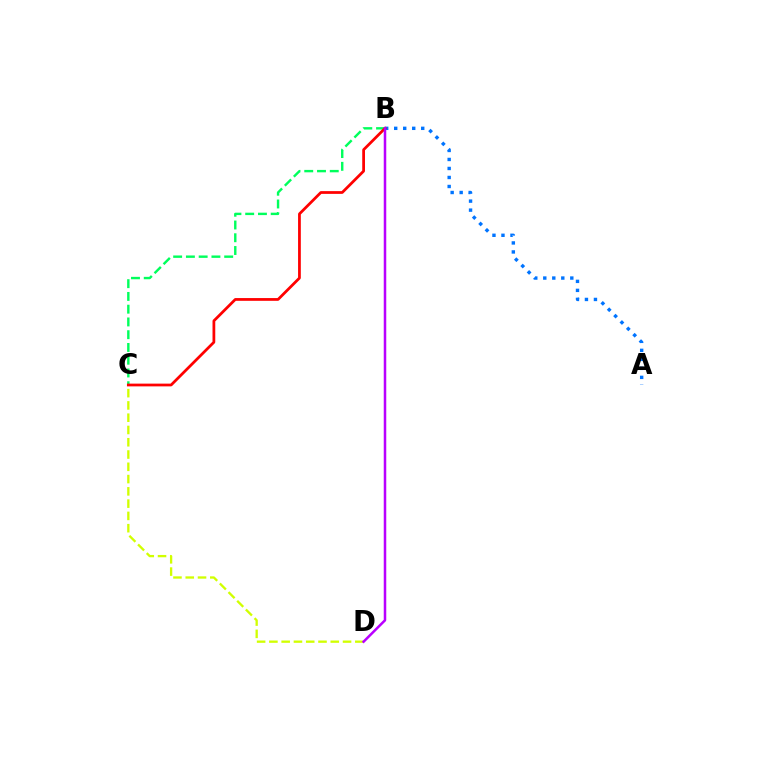{('B', 'C'): [{'color': '#00ff5c', 'line_style': 'dashed', 'thickness': 1.73}, {'color': '#ff0000', 'line_style': 'solid', 'thickness': 1.98}], ('A', 'B'): [{'color': '#0074ff', 'line_style': 'dotted', 'thickness': 2.45}], ('C', 'D'): [{'color': '#d1ff00', 'line_style': 'dashed', 'thickness': 1.67}], ('B', 'D'): [{'color': '#b900ff', 'line_style': 'solid', 'thickness': 1.81}]}